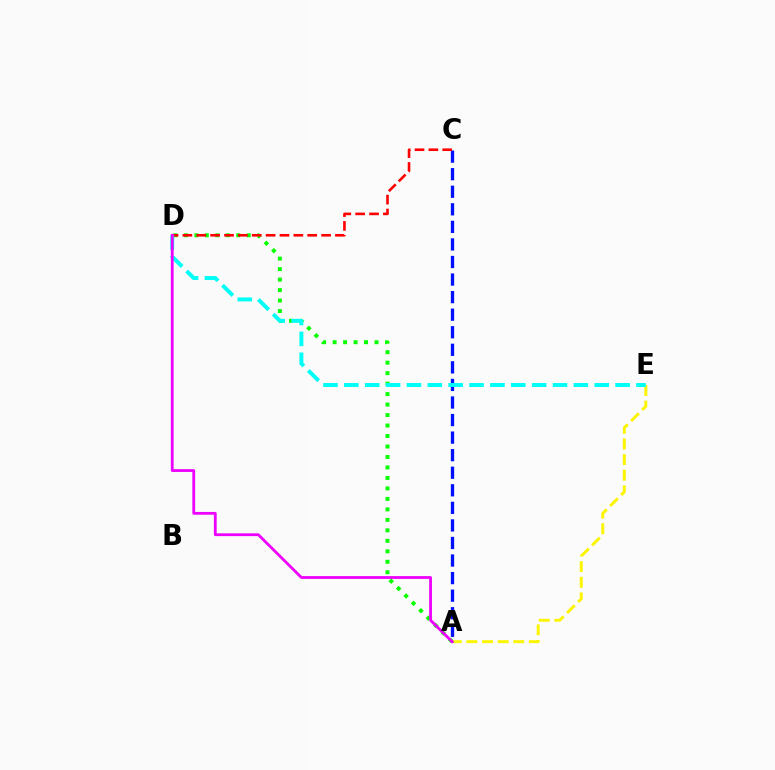{('A', 'E'): [{'color': '#fcf500', 'line_style': 'dashed', 'thickness': 2.12}], ('A', 'D'): [{'color': '#08ff00', 'line_style': 'dotted', 'thickness': 2.85}, {'color': '#ee00ff', 'line_style': 'solid', 'thickness': 2.01}], ('A', 'C'): [{'color': '#0010ff', 'line_style': 'dashed', 'thickness': 2.39}], ('C', 'D'): [{'color': '#ff0000', 'line_style': 'dashed', 'thickness': 1.88}], ('D', 'E'): [{'color': '#00fff6', 'line_style': 'dashed', 'thickness': 2.83}]}